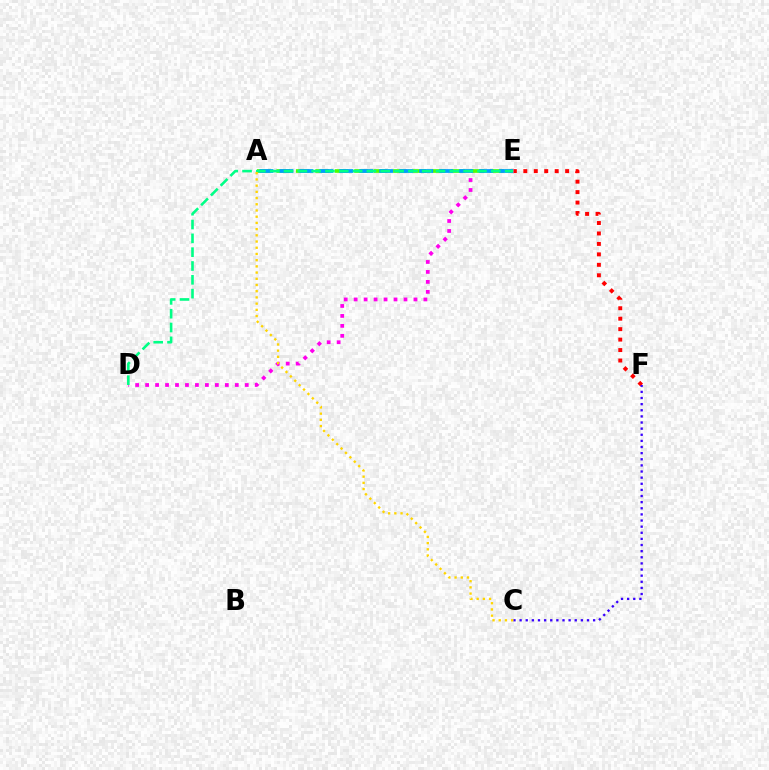{('E', 'F'): [{'color': '#ff0000', 'line_style': 'dotted', 'thickness': 2.84}], ('D', 'E'): [{'color': '#ff00ed', 'line_style': 'dotted', 'thickness': 2.71}, {'color': '#00ff86', 'line_style': 'dashed', 'thickness': 1.88}], ('A', 'E'): [{'color': '#4fff00', 'line_style': 'dashed', 'thickness': 2.64}, {'color': '#009eff', 'line_style': 'dashed', 'thickness': 2.71}], ('C', 'F'): [{'color': '#3700ff', 'line_style': 'dotted', 'thickness': 1.66}], ('A', 'C'): [{'color': '#ffd500', 'line_style': 'dotted', 'thickness': 1.69}]}